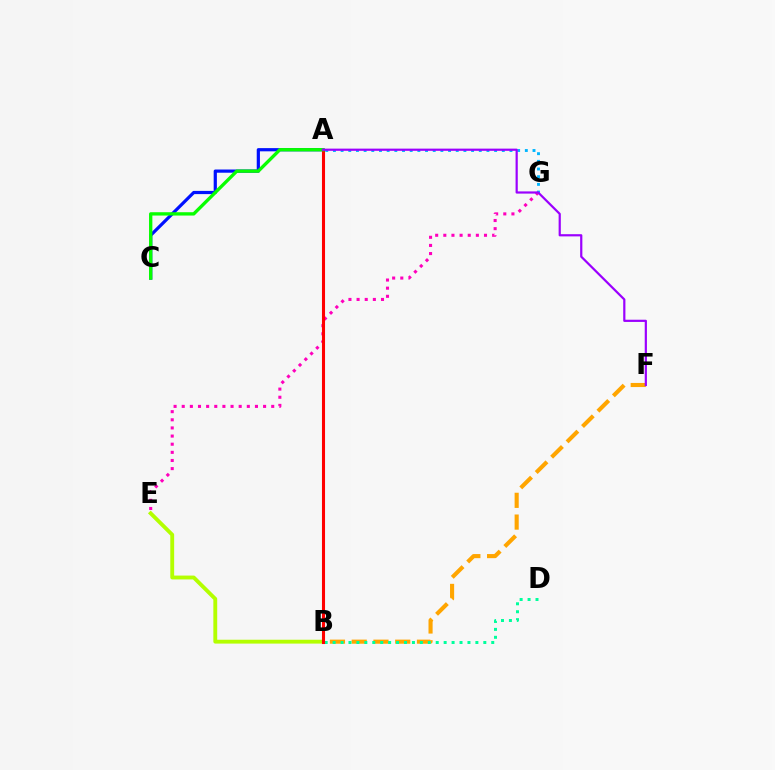{('B', 'F'): [{'color': '#ffa500', 'line_style': 'dashed', 'thickness': 2.96}], ('E', 'G'): [{'color': '#ff00bd', 'line_style': 'dotted', 'thickness': 2.21}], ('B', 'E'): [{'color': '#b3ff00', 'line_style': 'solid', 'thickness': 2.78}], ('A', 'C'): [{'color': '#0010ff', 'line_style': 'solid', 'thickness': 2.3}, {'color': '#08ff00', 'line_style': 'solid', 'thickness': 2.4}], ('B', 'D'): [{'color': '#00ff9d', 'line_style': 'dotted', 'thickness': 2.16}], ('A', 'B'): [{'color': '#ff0000', 'line_style': 'solid', 'thickness': 2.21}], ('A', 'G'): [{'color': '#00b5ff', 'line_style': 'dotted', 'thickness': 2.09}], ('A', 'F'): [{'color': '#9b00ff', 'line_style': 'solid', 'thickness': 1.59}]}